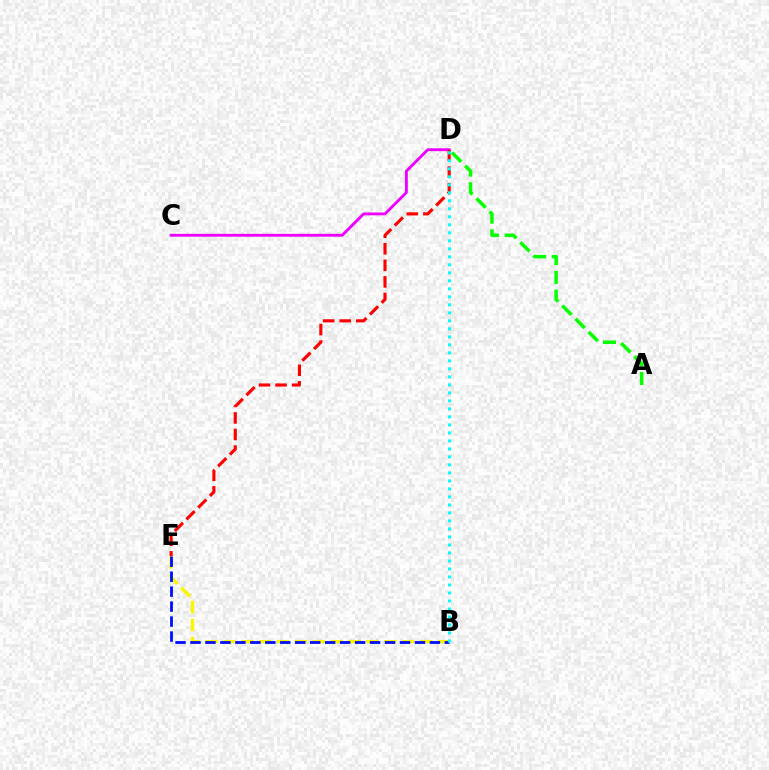{('B', 'E'): [{'color': '#fcf500', 'line_style': 'dashed', 'thickness': 2.43}, {'color': '#0010ff', 'line_style': 'dashed', 'thickness': 2.03}], ('A', 'D'): [{'color': '#08ff00', 'line_style': 'dashed', 'thickness': 2.53}], ('C', 'D'): [{'color': '#ee00ff', 'line_style': 'solid', 'thickness': 2.05}], ('D', 'E'): [{'color': '#ff0000', 'line_style': 'dashed', 'thickness': 2.25}], ('B', 'D'): [{'color': '#00fff6', 'line_style': 'dotted', 'thickness': 2.17}]}